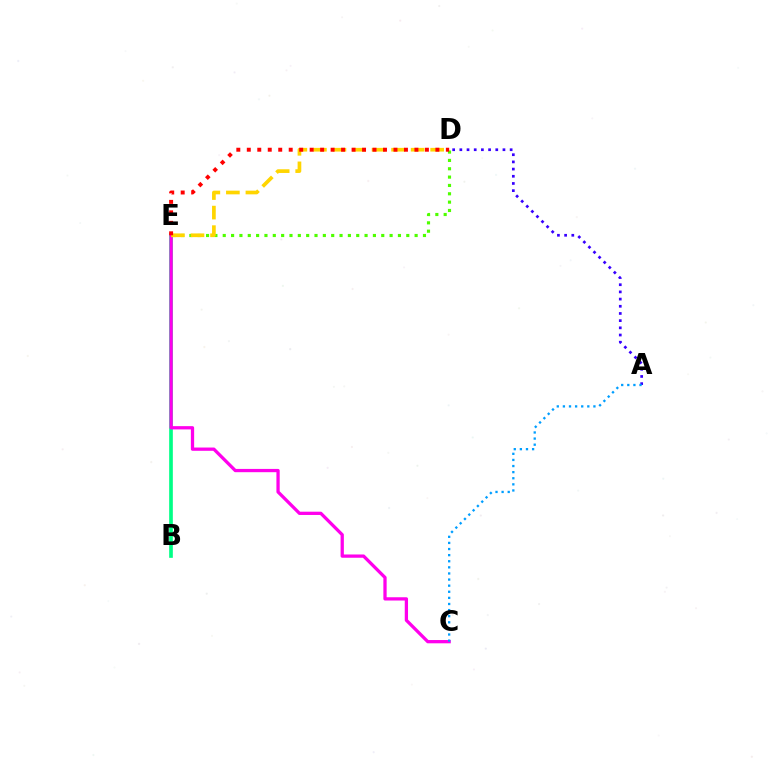{('B', 'E'): [{'color': '#00ff86', 'line_style': 'solid', 'thickness': 2.64}], ('C', 'E'): [{'color': '#ff00ed', 'line_style': 'solid', 'thickness': 2.36}], ('A', 'D'): [{'color': '#3700ff', 'line_style': 'dotted', 'thickness': 1.95}], ('D', 'E'): [{'color': '#4fff00', 'line_style': 'dotted', 'thickness': 2.27}, {'color': '#ffd500', 'line_style': 'dashed', 'thickness': 2.66}, {'color': '#ff0000', 'line_style': 'dotted', 'thickness': 2.85}], ('A', 'C'): [{'color': '#009eff', 'line_style': 'dotted', 'thickness': 1.66}]}